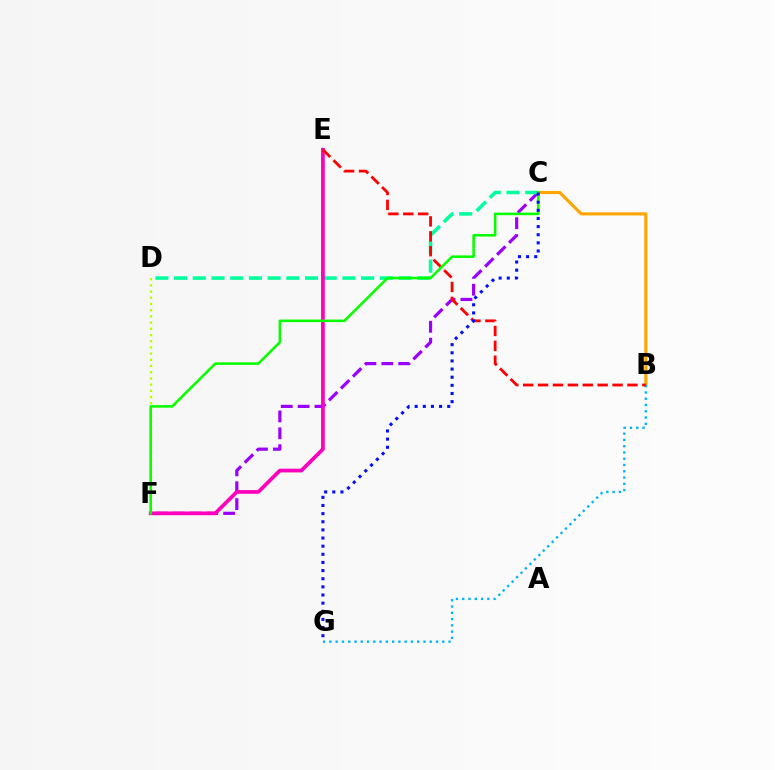{('B', 'C'): [{'color': '#ffa500', 'line_style': 'solid', 'thickness': 2.25}], ('B', 'G'): [{'color': '#00b5ff', 'line_style': 'dotted', 'thickness': 1.7}], ('D', 'F'): [{'color': '#b3ff00', 'line_style': 'dotted', 'thickness': 1.69}], ('C', 'F'): [{'color': '#9b00ff', 'line_style': 'dashed', 'thickness': 2.29}, {'color': '#08ff00', 'line_style': 'solid', 'thickness': 1.85}], ('C', 'D'): [{'color': '#00ff9d', 'line_style': 'dashed', 'thickness': 2.54}], ('E', 'F'): [{'color': '#ff00bd', 'line_style': 'solid', 'thickness': 2.69}], ('B', 'E'): [{'color': '#ff0000', 'line_style': 'dashed', 'thickness': 2.02}], ('C', 'G'): [{'color': '#0010ff', 'line_style': 'dotted', 'thickness': 2.21}]}